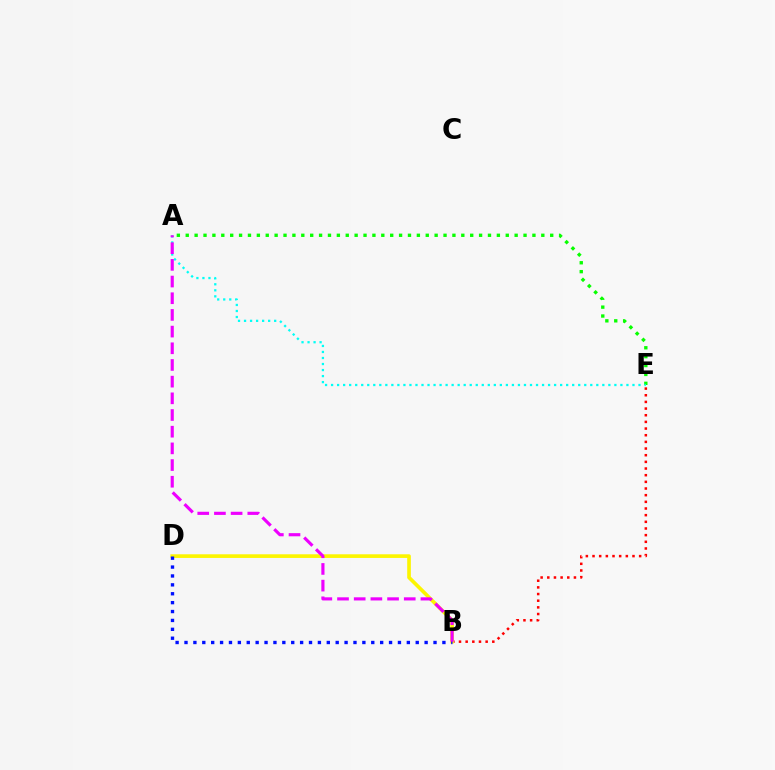{('A', 'E'): [{'color': '#08ff00', 'line_style': 'dotted', 'thickness': 2.42}, {'color': '#00fff6', 'line_style': 'dotted', 'thickness': 1.64}], ('B', 'E'): [{'color': '#ff0000', 'line_style': 'dotted', 'thickness': 1.81}], ('B', 'D'): [{'color': '#fcf500', 'line_style': 'solid', 'thickness': 2.63}, {'color': '#0010ff', 'line_style': 'dotted', 'thickness': 2.42}], ('A', 'B'): [{'color': '#ee00ff', 'line_style': 'dashed', 'thickness': 2.27}]}